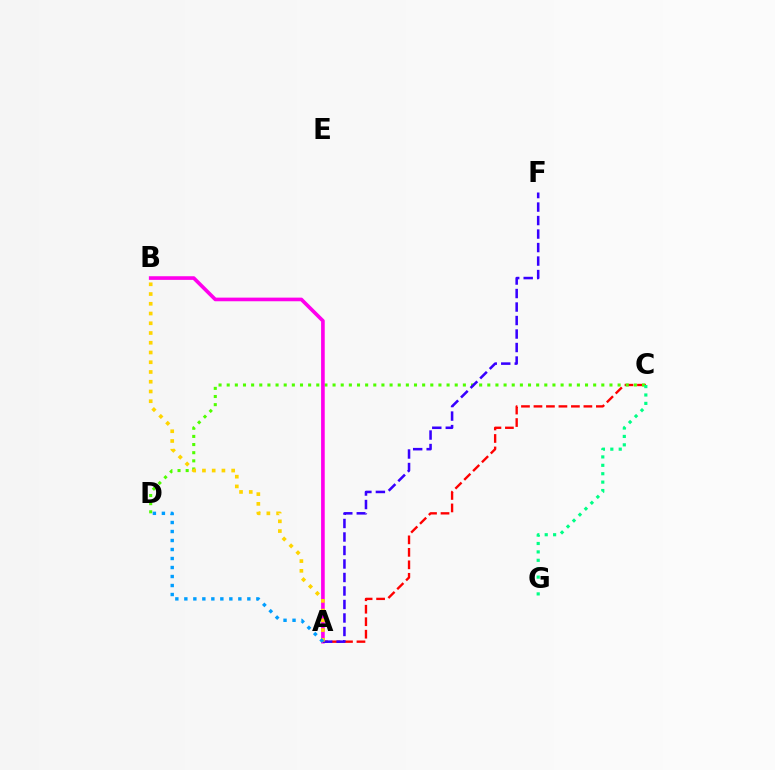{('A', 'C'): [{'color': '#ff0000', 'line_style': 'dashed', 'thickness': 1.7}], ('C', 'D'): [{'color': '#4fff00', 'line_style': 'dotted', 'thickness': 2.21}], ('C', 'G'): [{'color': '#00ff86', 'line_style': 'dotted', 'thickness': 2.28}], ('A', 'B'): [{'color': '#ff00ed', 'line_style': 'solid', 'thickness': 2.62}, {'color': '#ffd500', 'line_style': 'dotted', 'thickness': 2.65}], ('A', 'F'): [{'color': '#3700ff', 'line_style': 'dashed', 'thickness': 1.83}], ('A', 'D'): [{'color': '#009eff', 'line_style': 'dotted', 'thickness': 2.45}]}